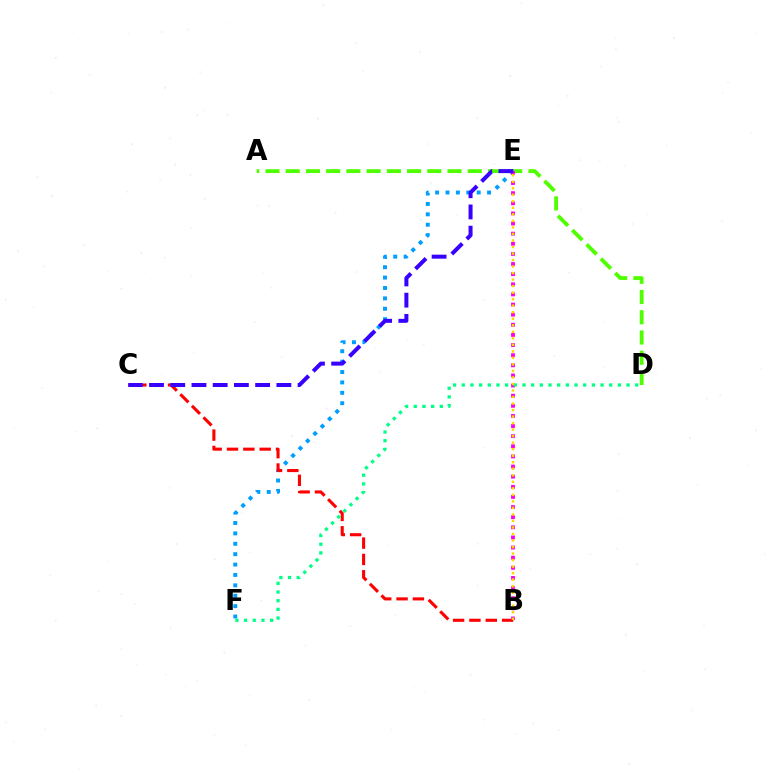{('E', 'F'): [{'color': '#009eff', 'line_style': 'dotted', 'thickness': 2.82}], ('A', 'D'): [{'color': '#4fff00', 'line_style': 'dashed', 'thickness': 2.75}], ('B', 'C'): [{'color': '#ff0000', 'line_style': 'dashed', 'thickness': 2.22}], ('B', 'E'): [{'color': '#ff00ed', 'line_style': 'dotted', 'thickness': 2.75}, {'color': '#ffd500', 'line_style': 'dotted', 'thickness': 1.77}], ('C', 'E'): [{'color': '#3700ff', 'line_style': 'dashed', 'thickness': 2.88}], ('D', 'F'): [{'color': '#00ff86', 'line_style': 'dotted', 'thickness': 2.36}]}